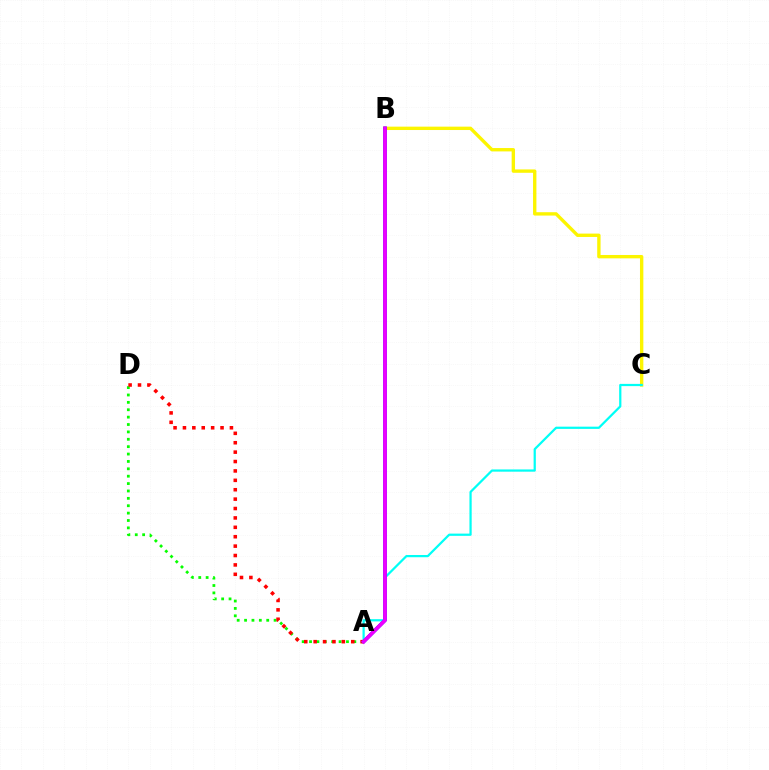{('A', 'D'): [{'color': '#08ff00', 'line_style': 'dotted', 'thickness': 2.01}, {'color': '#ff0000', 'line_style': 'dotted', 'thickness': 2.55}], ('B', 'C'): [{'color': '#fcf500', 'line_style': 'solid', 'thickness': 2.42}], ('A', 'C'): [{'color': '#00fff6', 'line_style': 'solid', 'thickness': 1.61}], ('A', 'B'): [{'color': '#0010ff', 'line_style': 'solid', 'thickness': 2.52}, {'color': '#ee00ff', 'line_style': 'solid', 'thickness': 2.62}]}